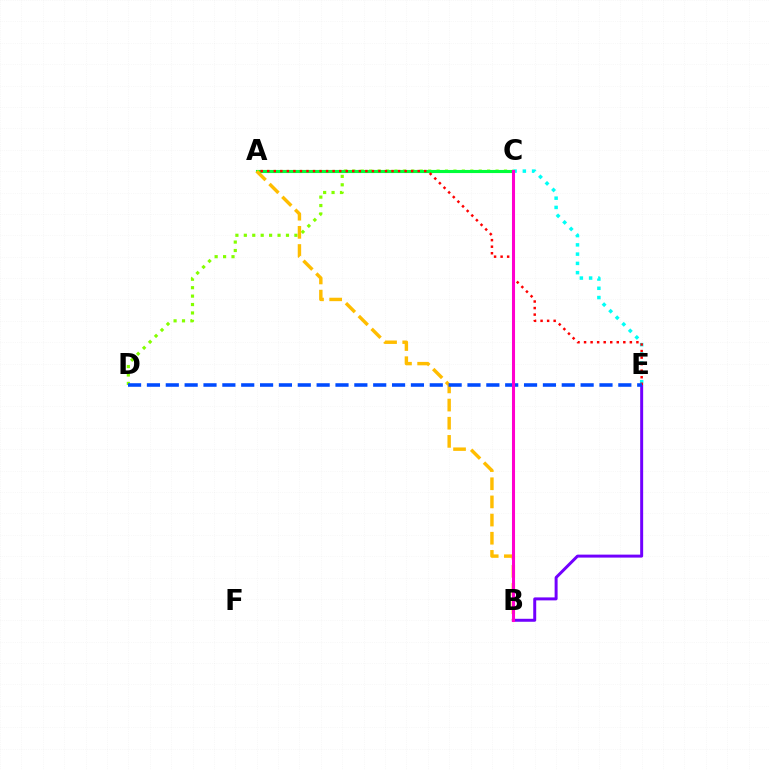{('C', 'D'): [{'color': '#84ff00', 'line_style': 'dotted', 'thickness': 2.29}], ('C', 'E'): [{'color': '#00fff6', 'line_style': 'dotted', 'thickness': 2.52}], ('A', 'C'): [{'color': '#00ff39', 'line_style': 'solid', 'thickness': 2.24}], ('A', 'B'): [{'color': '#ffbd00', 'line_style': 'dashed', 'thickness': 2.47}], ('B', 'E'): [{'color': '#7200ff', 'line_style': 'solid', 'thickness': 2.14}], ('A', 'E'): [{'color': '#ff0000', 'line_style': 'dotted', 'thickness': 1.78}], ('D', 'E'): [{'color': '#004bff', 'line_style': 'dashed', 'thickness': 2.56}], ('B', 'C'): [{'color': '#ff00cf', 'line_style': 'solid', 'thickness': 2.2}]}